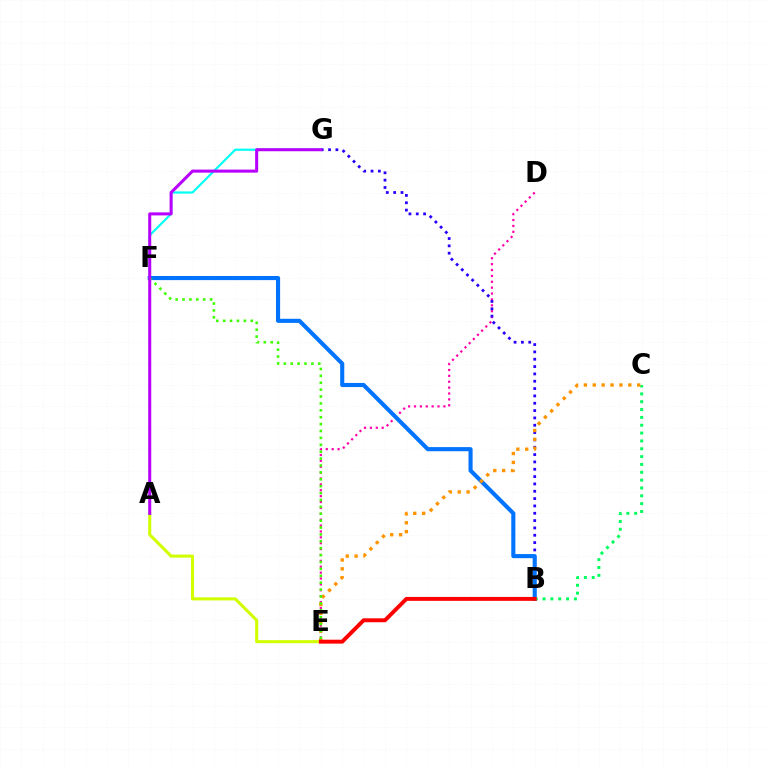{('D', 'E'): [{'color': '#ff00ac', 'line_style': 'dotted', 'thickness': 1.6}], ('B', 'G'): [{'color': '#2500ff', 'line_style': 'dotted', 'thickness': 1.99}], ('B', 'F'): [{'color': '#0074ff', 'line_style': 'solid', 'thickness': 2.96}], ('B', 'C'): [{'color': '#00ff5c', 'line_style': 'dotted', 'thickness': 2.13}], ('C', 'E'): [{'color': '#ff9400', 'line_style': 'dotted', 'thickness': 2.41}], ('F', 'G'): [{'color': '#00fff6', 'line_style': 'solid', 'thickness': 1.57}], ('E', 'F'): [{'color': '#3dff00', 'line_style': 'dotted', 'thickness': 1.87}], ('A', 'E'): [{'color': '#d1ff00', 'line_style': 'solid', 'thickness': 2.21}], ('B', 'E'): [{'color': '#ff0000', 'line_style': 'solid', 'thickness': 2.83}], ('A', 'G'): [{'color': '#b900ff', 'line_style': 'solid', 'thickness': 2.19}]}